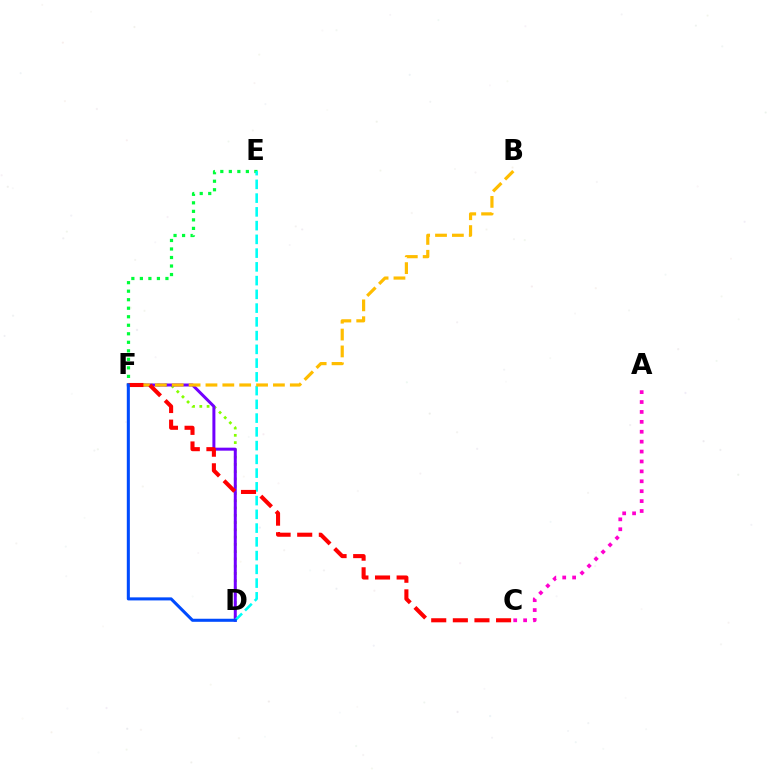{('D', 'F'): [{'color': '#84ff00', 'line_style': 'dotted', 'thickness': 1.97}, {'color': '#7200ff', 'line_style': 'solid', 'thickness': 2.15}, {'color': '#004bff', 'line_style': 'solid', 'thickness': 2.2}], ('E', 'F'): [{'color': '#00ff39', 'line_style': 'dotted', 'thickness': 2.31}], ('A', 'C'): [{'color': '#ff00cf', 'line_style': 'dotted', 'thickness': 2.69}], ('D', 'E'): [{'color': '#00fff6', 'line_style': 'dashed', 'thickness': 1.87}], ('B', 'F'): [{'color': '#ffbd00', 'line_style': 'dashed', 'thickness': 2.29}], ('C', 'F'): [{'color': '#ff0000', 'line_style': 'dashed', 'thickness': 2.94}]}